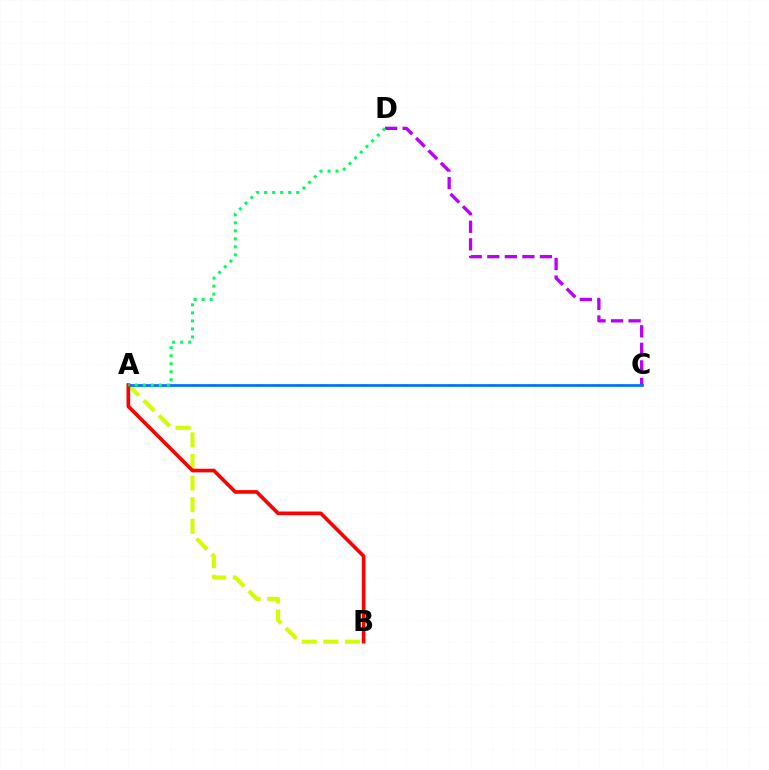{('C', 'D'): [{'color': '#b900ff', 'line_style': 'dashed', 'thickness': 2.38}], ('A', 'B'): [{'color': '#d1ff00', 'line_style': 'dashed', 'thickness': 2.94}, {'color': '#ff0000', 'line_style': 'solid', 'thickness': 2.63}], ('A', 'C'): [{'color': '#0074ff', 'line_style': 'solid', 'thickness': 1.99}], ('A', 'D'): [{'color': '#00ff5c', 'line_style': 'dotted', 'thickness': 2.18}]}